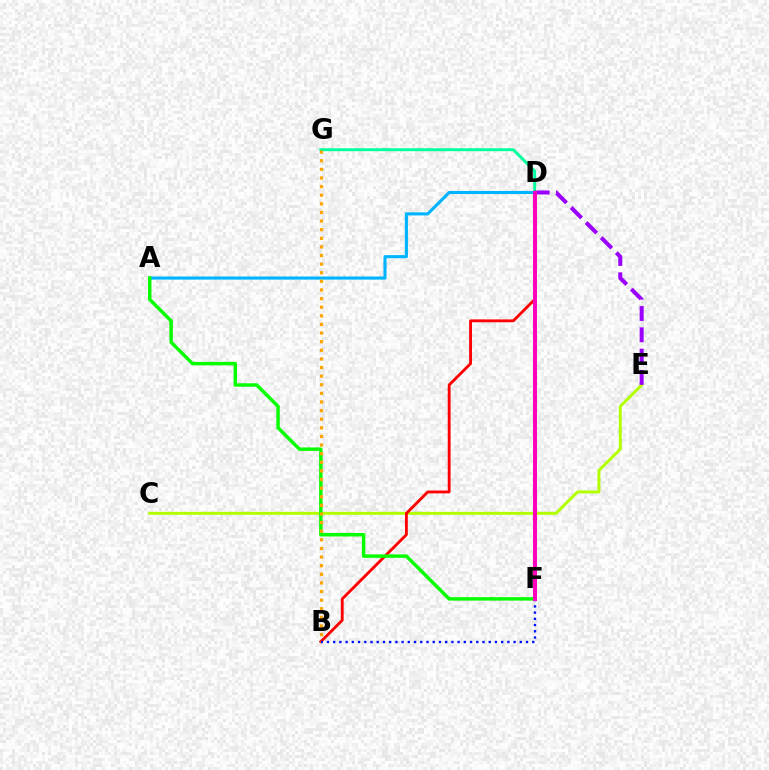{('C', 'E'): [{'color': '#b3ff00', 'line_style': 'solid', 'thickness': 2.13}], ('D', 'G'): [{'color': '#00ff9d', 'line_style': 'solid', 'thickness': 2.1}], ('A', 'D'): [{'color': '#00b5ff', 'line_style': 'solid', 'thickness': 2.23}], ('B', 'D'): [{'color': '#ff0000', 'line_style': 'solid', 'thickness': 2.05}], ('A', 'F'): [{'color': '#08ff00', 'line_style': 'solid', 'thickness': 2.49}], ('B', 'G'): [{'color': '#ffa500', 'line_style': 'dotted', 'thickness': 2.34}], ('B', 'F'): [{'color': '#0010ff', 'line_style': 'dotted', 'thickness': 1.69}], ('D', 'E'): [{'color': '#9b00ff', 'line_style': 'dashed', 'thickness': 2.89}], ('D', 'F'): [{'color': '#ff00bd', 'line_style': 'solid', 'thickness': 2.91}]}